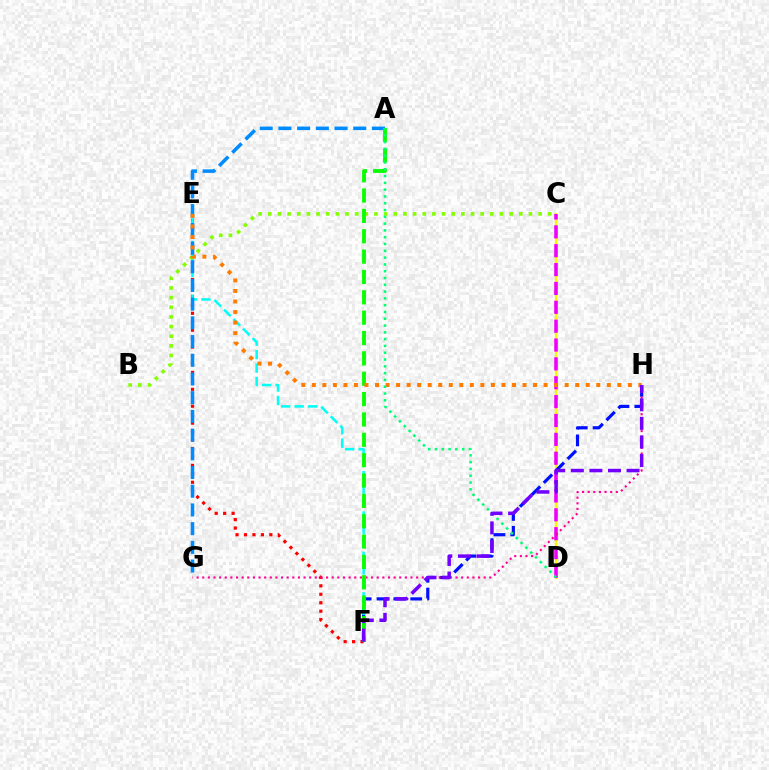{('C', 'D'): [{'color': '#fcf500', 'line_style': 'solid', 'thickness': 1.69}, {'color': '#ee00ff', 'line_style': 'dashed', 'thickness': 2.56}], ('F', 'H'): [{'color': '#0010ff', 'line_style': 'dashed', 'thickness': 2.29}, {'color': '#7200ff', 'line_style': 'dashed', 'thickness': 2.53}], ('E', 'F'): [{'color': '#ff0000', 'line_style': 'dotted', 'thickness': 2.3}, {'color': '#00fff6', 'line_style': 'dashed', 'thickness': 1.83}], ('A', 'G'): [{'color': '#008cff', 'line_style': 'dashed', 'thickness': 2.54}], ('B', 'C'): [{'color': '#84ff00', 'line_style': 'dotted', 'thickness': 2.62}], ('G', 'H'): [{'color': '#ff0094', 'line_style': 'dotted', 'thickness': 1.53}], ('A', 'F'): [{'color': '#08ff00', 'line_style': 'dashed', 'thickness': 2.77}], ('E', 'H'): [{'color': '#ff7c00', 'line_style': 'dotted', 'thickness': 2.86}], ('A', 'D'): [{'color': '#00ff74', 'line_style': 'dotted', 'thickness': 1.85}]}